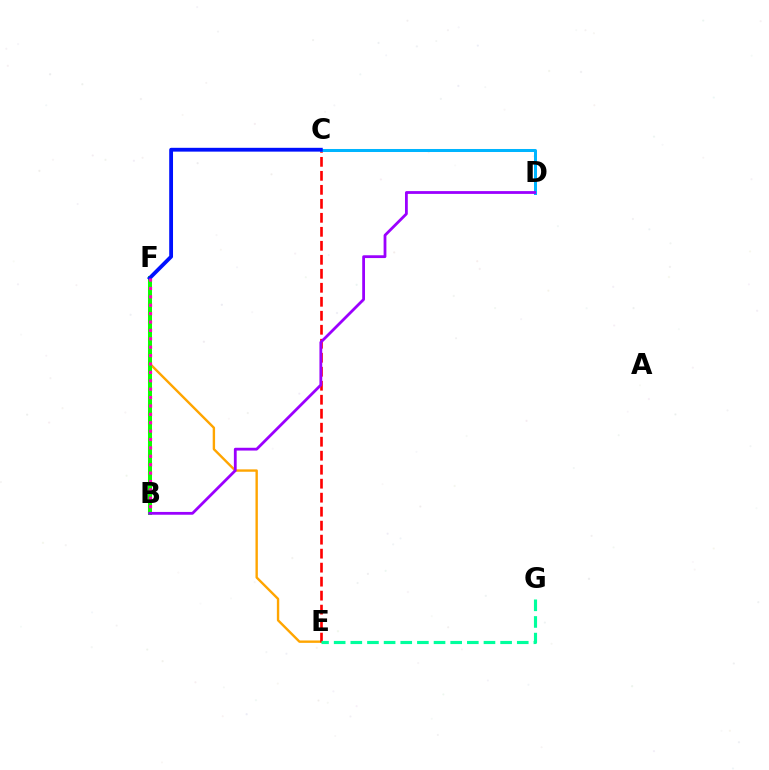{('B', 'F'): [{'color': '#b3ff00', 'line_style': 'solid', 'thickness': 2.92}, {'color': '#08ff00', 'line_style': 'solid', 'thickness': 2.85}, {'color': '#ff00bd', 'line_style': 'dotted', 'thickness': 2.28}], ('E', 'F'): [{'color': '#ffa500', 'line_style': 'solid', 'thickness': 1.72}], ('C', 'E'): [{'color': '#ff0000', 'line_style': 'dashed', 'thickness': 1.9}], ('C', 'D'): [{'color': '#00b5ff', 'line_style': 'solid', 'thickness': 2.17}], ('E', 'G'): [{'color': '#00ff9d', 'line_style': 'dashed', 'thickness': 2.26}], ('B', 'D'): [{'color': '#9b00ff', 'line_style': 'solid', 'thickness': 2.01}], ('C', 'F'): [{'color': '#0010ff', 'line_style': 'solid', 'thickness': 2.75}]}